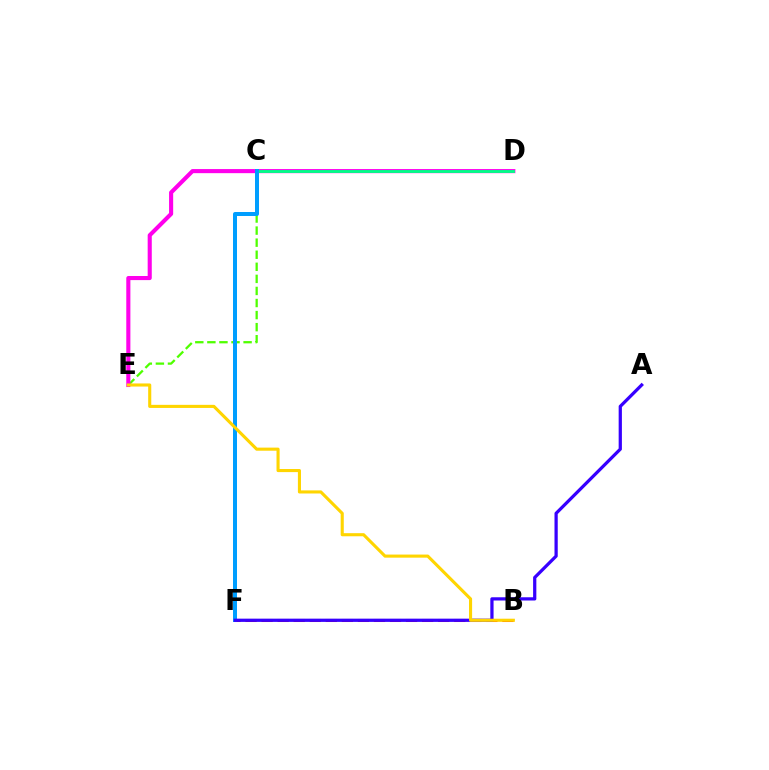{('C', 'E'): [{'color': '#4fff00', 'line_style': 'dashed', 'thickness': 1.64}], ('B', 'F'): [{'color': '#ff0000', 'line_style': 'dashed', 'thickness': 2.18}], ('D', 'E'): [{'color': '#ff00ed', 'line_style': 'solid', 'thickness': 2.95}], ('C', 'D'): [{'color': '#00ff86', 'line_style': 'solid', 'thickness': 2.05}], ('C', 'F'): [{'color': '#009eff', 'line_style': 'solid', 'thickness': 2.88}], ('A', 'F'): [{'color': '#3700ff', 'line_style': 'solid', 'thickness': 2.33}], ('B', 'E'): [{'color': '#ffd500', 'line_style': 'solid', 'thickness': 2.23}]}